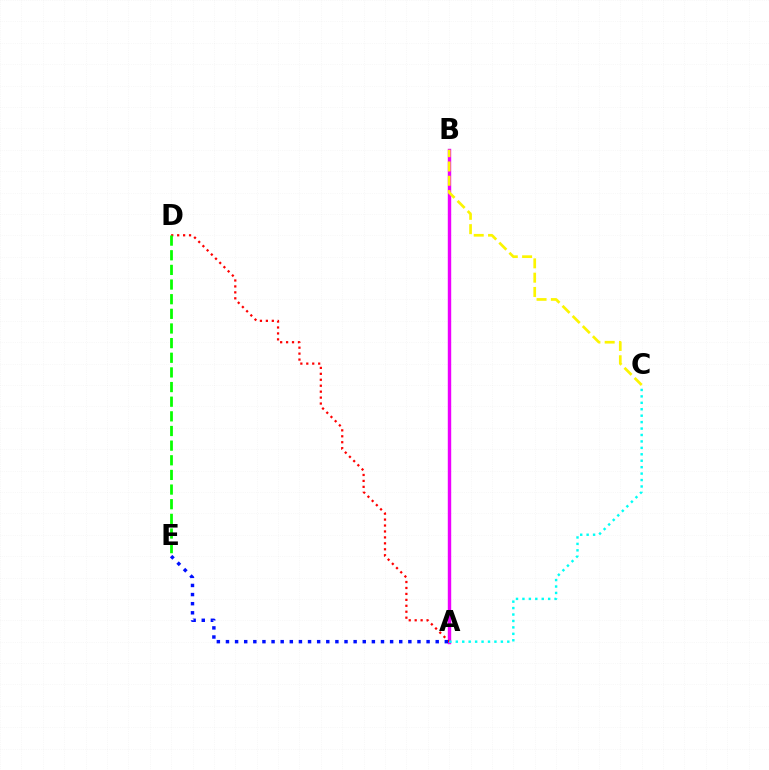{('A', 'B'): [{'color': '#ee00ff', 'line_style': 'solid', 'thickness': 2.46}], ('A', 'D'): [{'color': '#ff0000', 'line_style': 'dotted', 'thickness': 1.61}], ('A', 'C'): [{'color': '#00fff6', 'line_style': 'dotted', 'thickness': 1.75}], ('D', 'E'): [{'color': '#08ff00', 'line_style': 'dashed', 'thickness': 1.99}], ('A', 'E'): [{'color': '#0010ff', 'line_style': 'dotted', 'thickness': 2.48}], ('B', 'C'): [{'color': '#fcf500', 'line_style': 'dashed', 'thickness': 1.94}]}